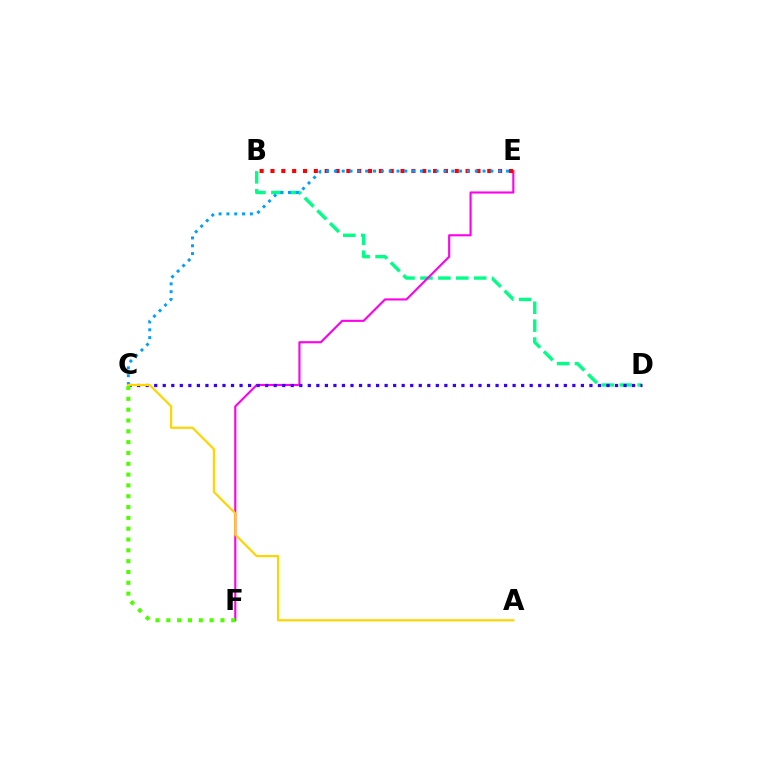{('B', 'D'): [{'color': '#00ff86', 'line_style': 'dashed', 'thickness': 2.43}], ('E', 'F'): [{'color': '#ff00ed', 'line_style': 'solid', 'thickness': 1.52}], ('B', 'E'): [{'color': '#ff0000', 'line_style': 'dotted', 'thickness': 2.95}], ('C', 'E'): [{'color': '#009eff', 'line_style': 'dotted', 'thickness': 2.13}], ('C', 'D'): [{'color': '#3700ff', 'line_style': 'dotted', 'thickness': 2.32}], ('C', 'F'): [{'color': '#4fff00', 'line_style': 'dotted', 'thickness': 2.94}], ('A', 'C'): [{'color': '#ffd500', 'line_style': 'solid', 'thickness': 1.58}]}